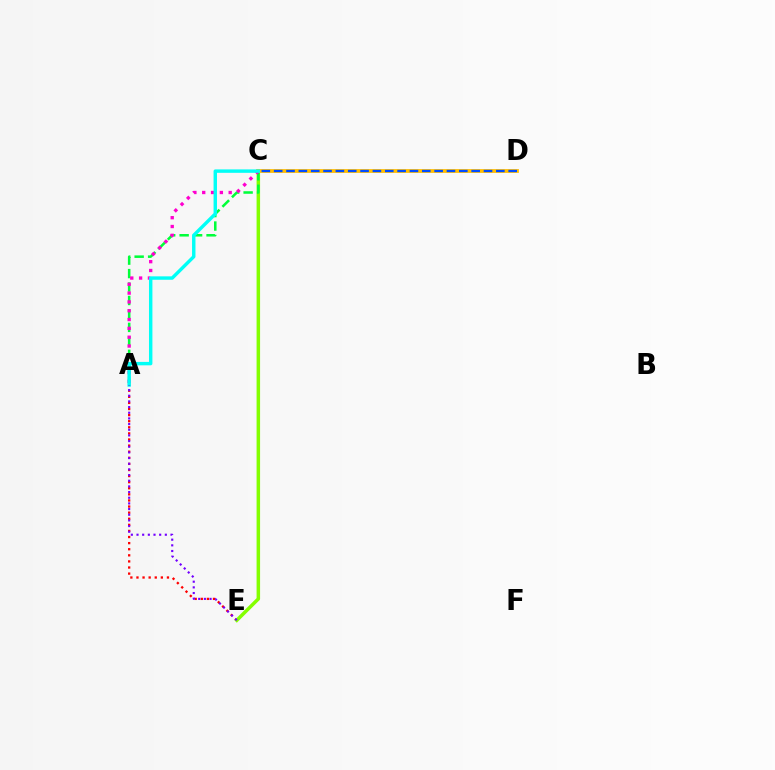{('A', 'E'): [{'color': '#ff0000', 'line_style': 'dotted', 'thickness': 1.66}, {'color': '#7200ff', 'line_style': 'dotted', 'thickness': 1.54}], ('C', 'E'): [{'color': '#84ff00', 'line_style': 'solid', 'thickness': 2.51}], ('A', 'C'): [{'color': '#00ff39', 'line_style': 'dashed', 'thickness': 1.83}, {'color': '#ff00cf', 'line_style': 'dotted', 'thickness': 2.4}, {'color': '#00fff6', 'line_style': 'solid', 'thickness': 2.46}], ('C', 'D'): [{'color': '#ffbd00', 'line_style': 'solid', 'thickness': 2.72}, {'color': '#004bff', 'line_style': 'dashed', 'thickness': 1.68}]}